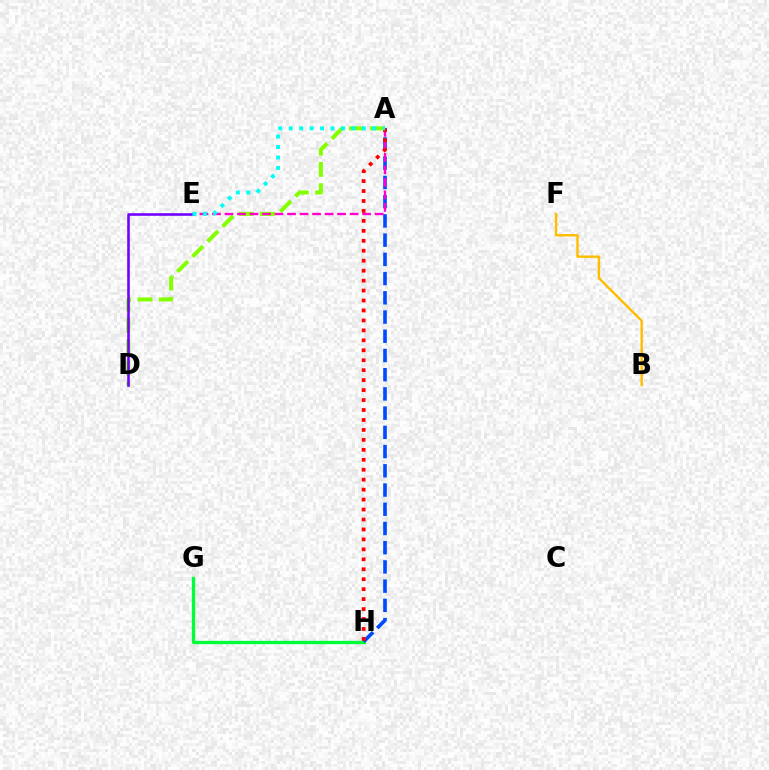{('A', 'D'): [{'color': '#84ff00', 'line_style': 'dashed', 'thickness': 2.9}], ('G', 'H'): [{'color': '#00ff39', 'line_style': 'solid', 'thickness': 2.38}], ('A', 'H'): [{'color': '#004bff', 'line_style': 'dashed', 'thickness': 2.61}, {'color': '#ff0000', 'line_style': 'dotted', 'thickness': 2.7}], ('B', 'F'): [{'color': '#ffbd00', 'line_style': 'solid', 'thickness': 1.73}], ('A', 'E'): [{'color': '#ff00cf', 'line_style': 'dashed', 'thickness': 1.7}, {'color': '#00fff6', 'line_style': 'dotted', 'thickness': 2.84}], ('D', 'E'): [{'color': '#7200ff', 'line_style': 'solid', 'thickness': 1.87}]}